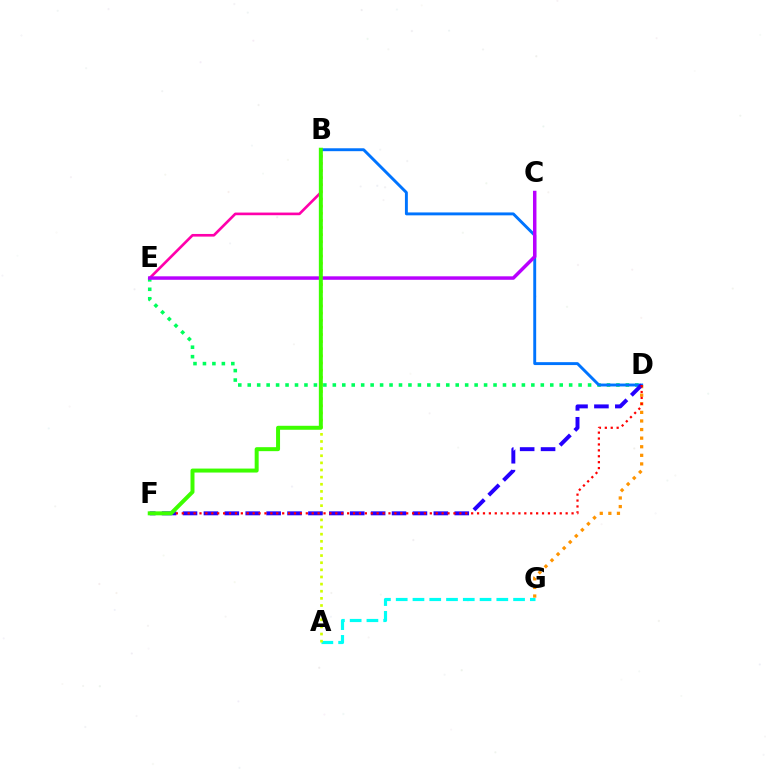{('A', 'G'): [{'color': '#00fff6', 'line_style': 'dashed', 'thickness': 2.28}], ('A', 'B'): [{'color': '#d1ff00', 'line_style': 'dotted', 'thickness': 1.94}], ('B', 'E'): [{'color': '#ff00ac', 'line_style': 'solid', 'thickness': 1.9}], ('D', 'E'): [{'color': '#00ff5c', 'line_style': 'dotted', 'thickness': 2.57}], ('B', 'D'): [{'color': '#0074ff', 'line_style': 'solid', 'thickness': 2.09}], ('D', 'G'): [{'color': '#ff9400', 'line_style': 'dotted', 'thickness': 2.33}], ('C', 'E'): [{'color': '#b900ff', 'line_style': 'solid', 'thickness': 2.5}], ('D', 'F'): [{'color': '#2500ff', 'line_style': 'dashed', 'thickness': 2.84}, {'color': '#ff0000', 'line_style': 'dotted', 'thickness': 1.6}], ('B', 'F'): [{'color': '#3dff00', 'line_style': 'solid', 'thickness': 2.87}]}